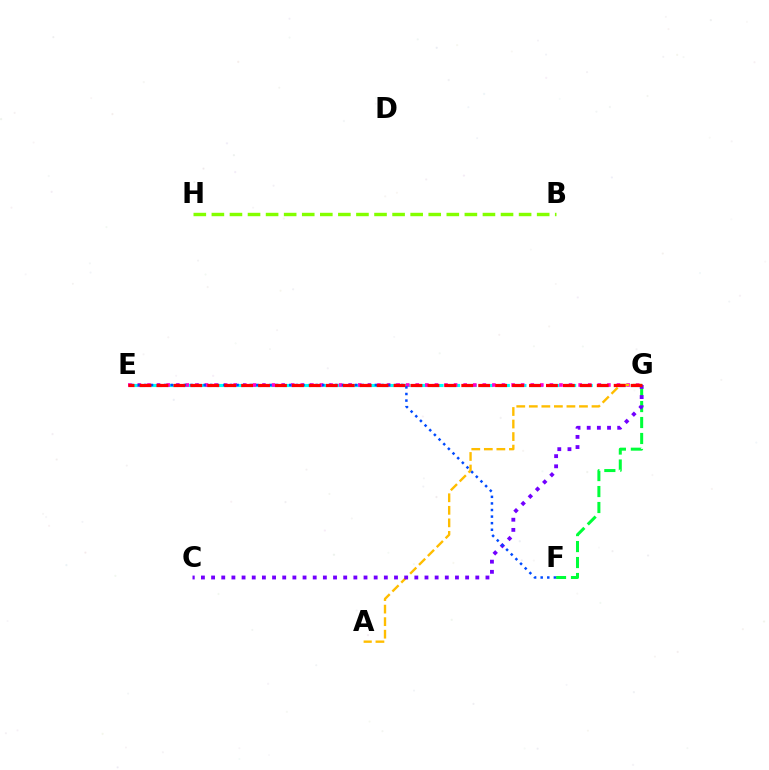{('E', 'G'): [{'color': '#00fff6', 'line_style': 'dashed', 'thickness': 2.25}, {'color': '#ff00cf', 'line_style': 'dotted', 'thickness': 2.6}, {'color': '#ff0000', 'line_style': 'dashed', 'thickness': 2.3}], ('F', 'G'): [{'color': '#00ff39', 'line_style': 'dashed', 'thickness': 2.17}], ('A', 'G'): [{'color': '#ffbd00', 'line_style': 'dashed', 'thickness': 1.7}], ('B', 'H'): [{'color': '#84ff00', 'line_style': 'dashed', 'thickness': 2.45}], ('C', 'G'): [{'color': '#7200ff', 'line_style': 'dotted', 'thickness': 2.76}], ('E', 'F'): [{'color': '#004bff', 'line_style': 'dotted', 'thickness': 1.79}]}